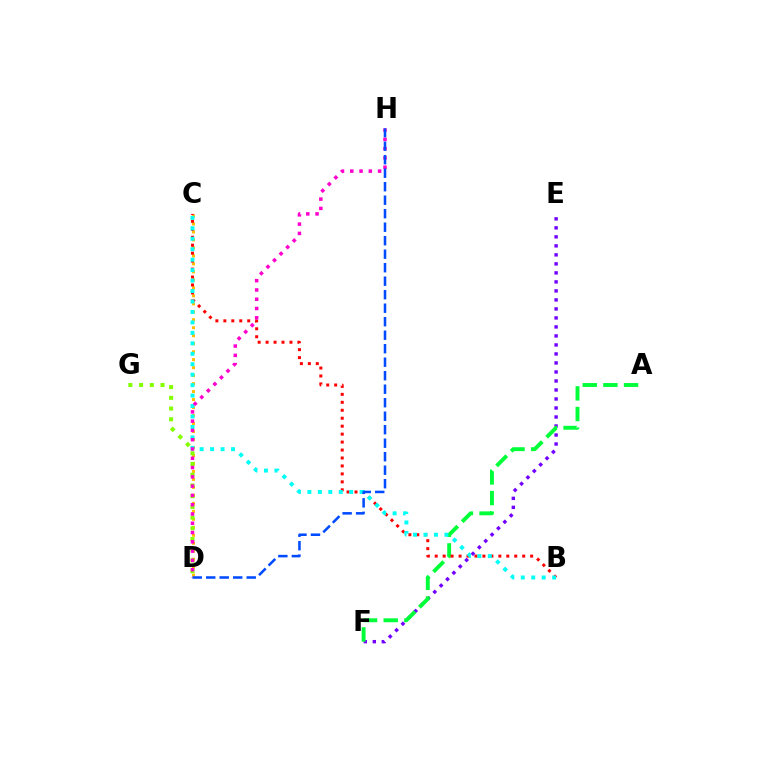{('E', 'F'): [{'color': '#7200ff', 'line_style': 'dotted', 'thickness': 2.45}], ('C', 'D'): [{'color': '#ffbd00', 'line_style': 'dotted', 'thickness': 2.17}], ('A', 'F'): [{'color': '#00ff39', 'line_style': 'dashed', 'thickness': 2.81}], ('B', 'C'): [{'color': '#ff0000', 'line_style': 'dotted', 'thickness': 2.16}, {'color': '#00fff6', 'line_style': 'dotted', 'thickness': 2.84}], ('D', 'G'): [{'color': '#84ff00', 'line_style': 'dotted', 'thickness': 2.91}], ('D', 'H'): [{'color': '#ff00cf', 'line_style': 'dotted', 'thickness': 2.52}, {'color': '#004bff', 'line_style': 'dashed', 'thickness': 1.83}]}